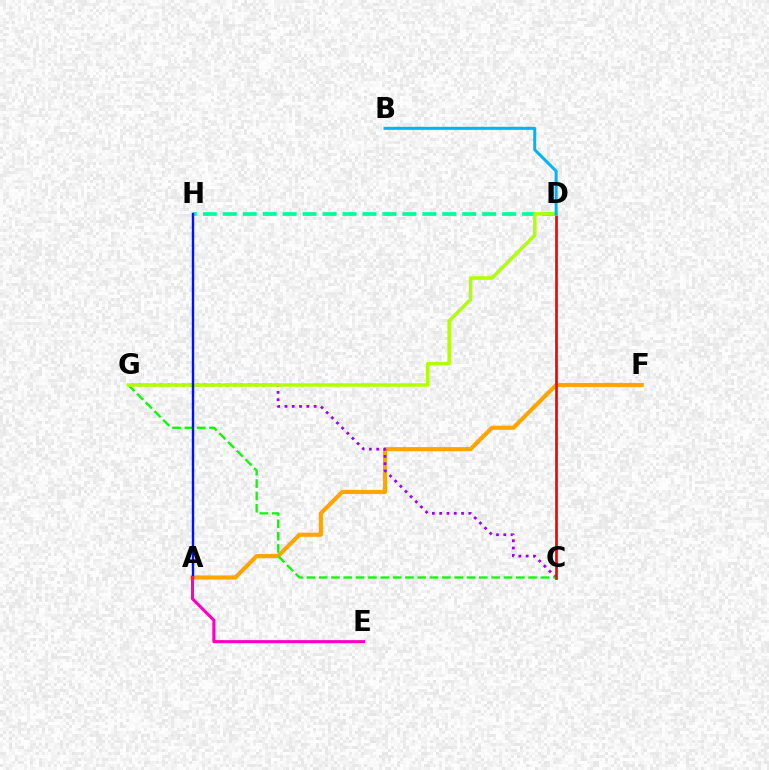{('D', 'H'): [{'color': '#00ff9d', 'line_style': 'dashed', 'thickness': 2.71}], ('A', 'F'): [{'color': '#ffa500', 'line_style': 'solid', 'thickness': 2.98}], ('C', 'G'): [{'color': '#9b00ff', 'line_style': 'dotted', 'thickness': 1.98}, {'color': '#08ff00', 'line_style': 'dashed', 'thickness': 1.67}], ('C', 'D'): [{'color': '#ff0000', 'line_style': 'solid', 'thickness': 1.95}], ('D', 'G'): [{'color': '#b3ff00', 'line_style': 'solid', 'thickness': 2.54}], ('A', 'H'): [{'color': '#0010ff', 'line_style': 'solid', 'thickness': 1.74}], ('B', 'D'): [{'color': '#00b5ff', 'line_style': 'solid', 'thickness': 2.18}], ('A', 'E'): [{'color': '#ff00bd', 'line_style': 'solid', 'thickness': 2.22}]}